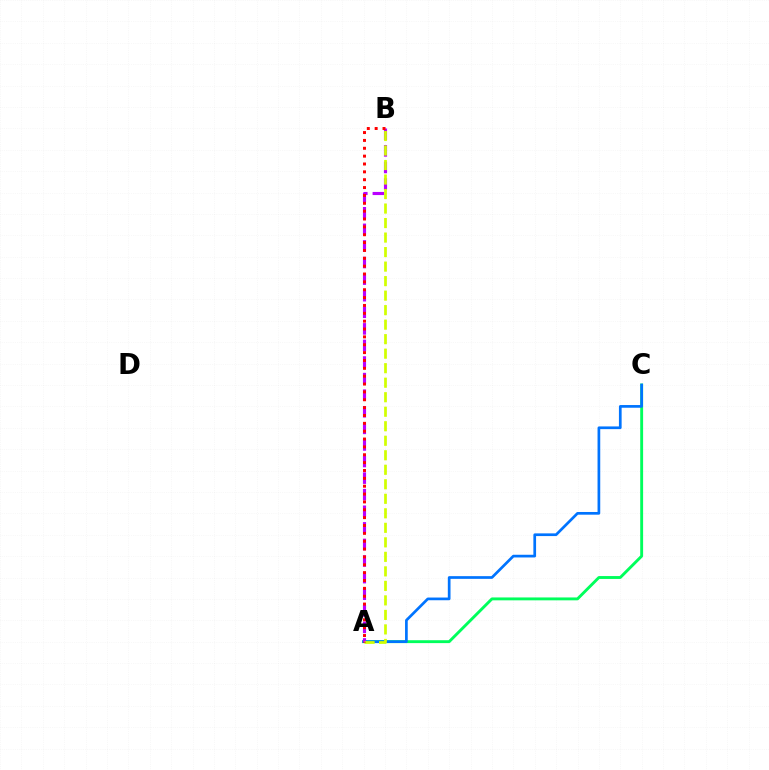{('A', 'C'): [{'color': '#00ff5c', 'line_style': 'solid', 'thickness': 2.08}, {'color': '#0074ff', 'line_style': 'solid', 'thickness': 1.94}], ('A', 'B'): [{'color': '#b900ff', 'line_style': 'dashed', 'thickness': 2.25}, {'color': '#d1ff00', 'line_style': 'dashed', 'thickness': 1.97}, {'color': '#ff0000', 'line_style': 'dotted', 'thickness': 2.14}]}